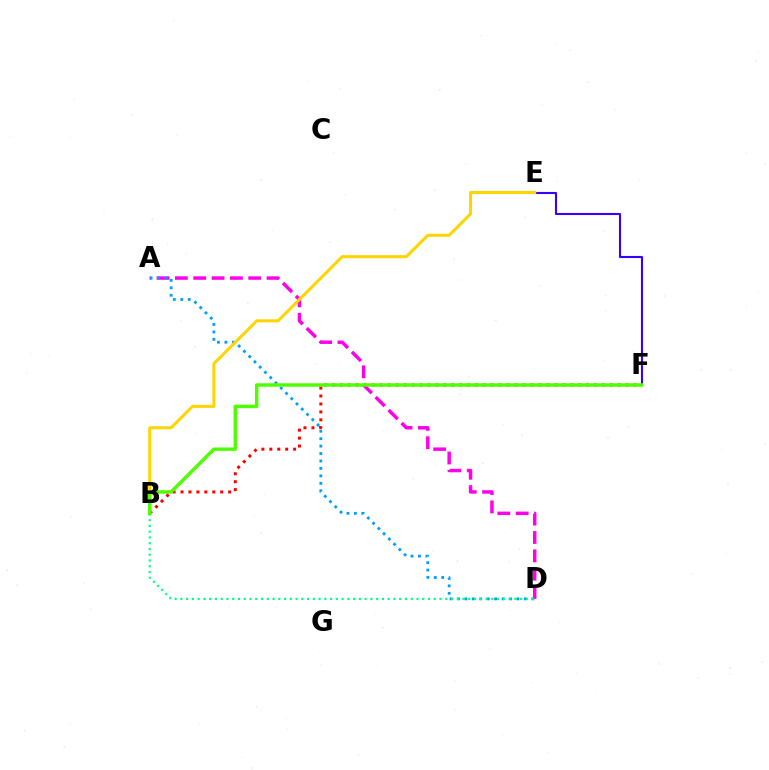{('A', 'D'): [{'color': '#ff00ed', 'line_style': 'dashed', 'thickness': 2.49}, {'color': '#009eff', 'line_style': 'dotted', 'thickness': 2.02}], ('E', 'F'): [{'color': '#3700ff', 'line_style': 'solid', 'thickness': 1.51}], ('B', 'D'): [{'color': '#00ff86', 'line_style': 'dotted', 'thickness': 1.56}], ('B', 'F'): [{'color': '#ff0000', 'line_style': 'dotted', 'thickness': 2.16}, {'color': '#4fff00', 'line_style': 'solid', 'thickness': 2.48}], ('B', 'E'): [{'color': '#ffd500', 'line_style': 'solid', 'thickness': 2.17}]}